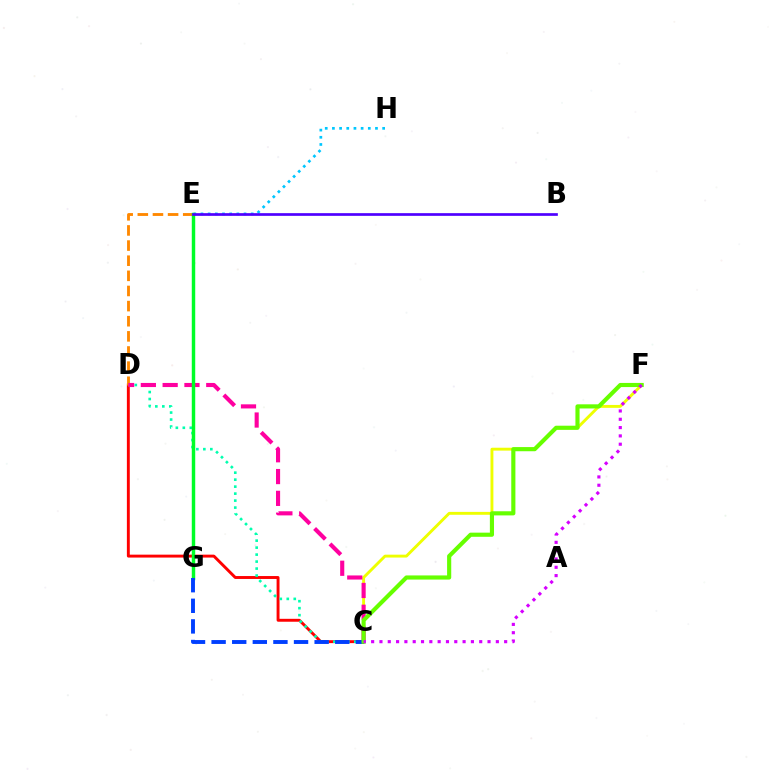{('C', 'F'): [{'color': '#eeff00', 'line_style': 'solid', 'thickness': 2.08}, {'color': '#66ff00', 'line_style': 'solid', 'thickness': 2.98}, {'color': '#d600ff', 'line_style': 'dotted', 'thickness': 2.26}], ('C', 'D'): [{'color': '#ff0000', 'line_style': 'solid', 'thickness': 2.1}, {'color': '#00ffaf', 'line_style': 'dotted', 'thickness': 1.9}, {'color': '#ff00a0', 'line_style': 'dashed', 'thickness': 2.96}], ('D', 'E'): [{'color': '#ff8800', 'line_style': 'dashed', 'thickness': 2.06}], ('E', 'H'): [{'color': '#00c7ff', 'line_style': 'dotted', 'thickness': 1.95}], ('E', 'G'): [{'color': '#00ff27', 'line_style': 'solid', 'thickness': 2.48}], ('C', 'G'): [{'color': '#003fff', 'line_style': 'dashed', 'thickness': 2.8}], ('B', 'E'): [{'color': '#4f00ff', 'line_style': 'solid', 'thickness': 1.94}]}